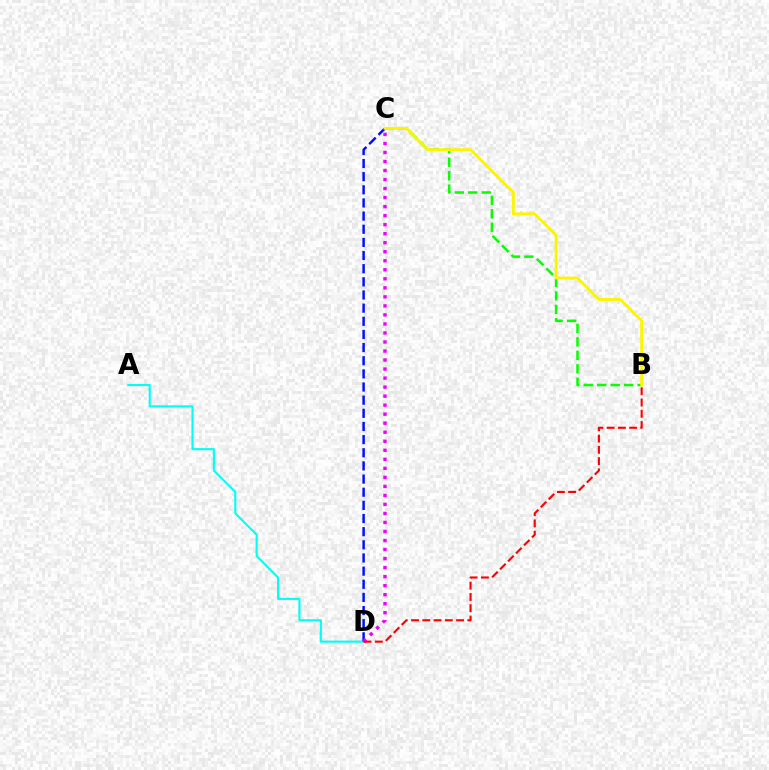{('A', 'D'): [{'color': '#00fff6', 'line_style': 'solid', 'thickness': 1.53}], ('C', 'D'): [{'color': '#0010ff', 'line_style': 'dashed', 'thickness': 1.79}, {'color': '#ee00ff', 'line_style': 'dotted', 'thickness': 2.45}], ('B', 'C'): [{'color': '#08ff00', 'line_style': 'dashed', 'thickness': 1.83}, {'color': '#fcf500', 'line_style': 'solid', 'thickness': 2.09}], ('B', 'D'): [{'color': '#ff0000', 'line_style': 'dashed', 'thickness': 1.53}]}